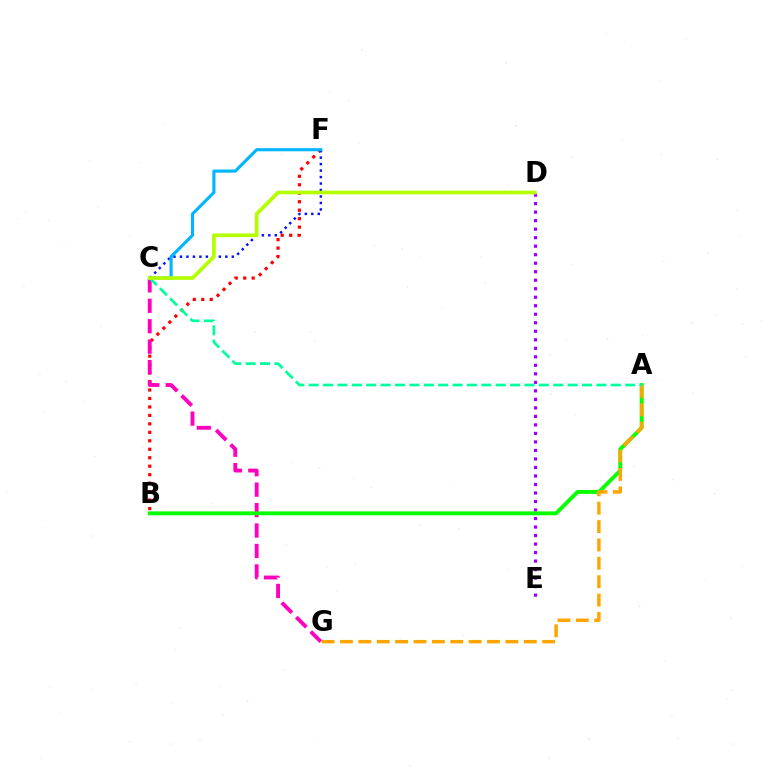{('B', 'F'): [{'color': '#ff0000', 'line_style': 'dotted', 'thickness': 2.3}], ('C', 'F'): [{'color': '#0010ff', 'line_style': 'dotted', 'thickness': 1.76}, {'color': '#00b5ff', 'line_style': 'solid', 'thickness': 2.24}], ('D', 'E'): [{'color': '#9b00ff', 'line_style': 'dotted', 'thickness': 2.31}], ('C', 'G'): [{'color': '#ff00bd', 'line_style': 'dashed', 'thickness': 2.78}], ('A', 'B'): [{'color': '#08ff00', 'line_style': 'solid', 'thickness': 2.8}], ('A', 'G'): [{'color': '#ffa500', 'line_style': 'dashed', 'thickness': 2.5}], ('A', 'C'): [{'color': '#00ff9d', 'line_style': 'dashed', 'thickness': 1.95}], ('C', 'D'): [{'color': '#b3ff00', 'line_style': 'solid', 'thickness': 2.67}]}